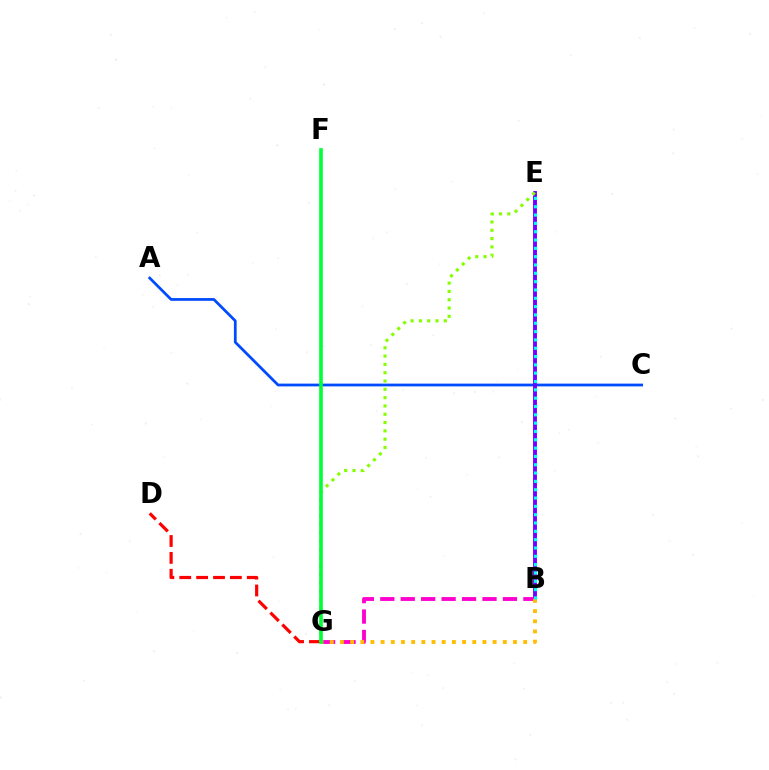{('A', 'C'): [{'color': '#004bff', 'line_style': 'solid', 'thickness': 1.98}], ('B', 'E'): [{'color': '#7200ff', 'line_style': 'solid', 'thickness': 2.8}, {'color': '#00fff6', 'line_style': 'dotted', 'thickness': 2.26}], ('B', 'G'): [{'color': '#ff00cf', 'line_style': 'dashed', 'thickness': 2.78}, {'color': '#ffbd00', 'line_style': 'dotted', 'thickness': 2.77}], ('D', 'G'): [{'color': '#ff0000', 'line_style': 'dashed', 'thickness': 2.29}], ('E', 'G'): [{'color': '#84ff00', 'line_style': 'dotted', 'thickness': 2.26}], ('F', 'G'): [{'color': '#00ff39', 'line_style': 'solid', 'thickness': 2.62}]}